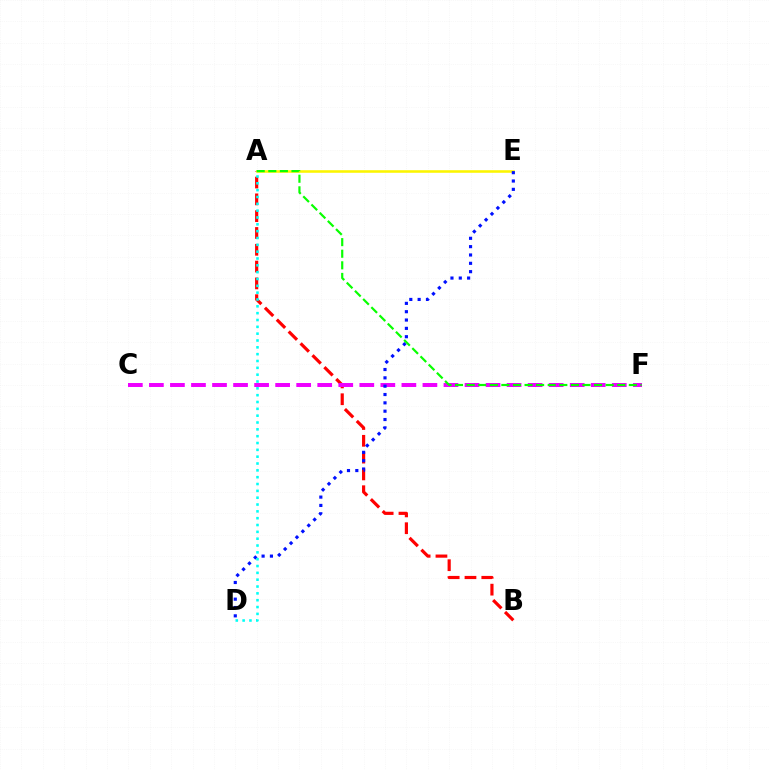{('A', 'B'): [{'color': '#ff0000', 'line_style': 'dashed', 'thickness': 2.28}], ('A', 'E'): [{'color': '#fcf500', 'line_style': 'solid', 'thickness': 1.85}], ('C', 'F'): [{'color': '#ee00ff', 'line_style': 'dashed', 'thickness': 2.86}], ('D', 'E'): [{'color': '#0010ff', 'line_style': 'dotted', 'thickness': 2.26}], ('A', 'D'): [{'color': '#00fff6', 'line_style': 'dotted', 'thickness': 1.86}], ('A', 'F'): [{'color': '#08ff00', 'line_style': 'dashed', 'thickness': 1.57}]}